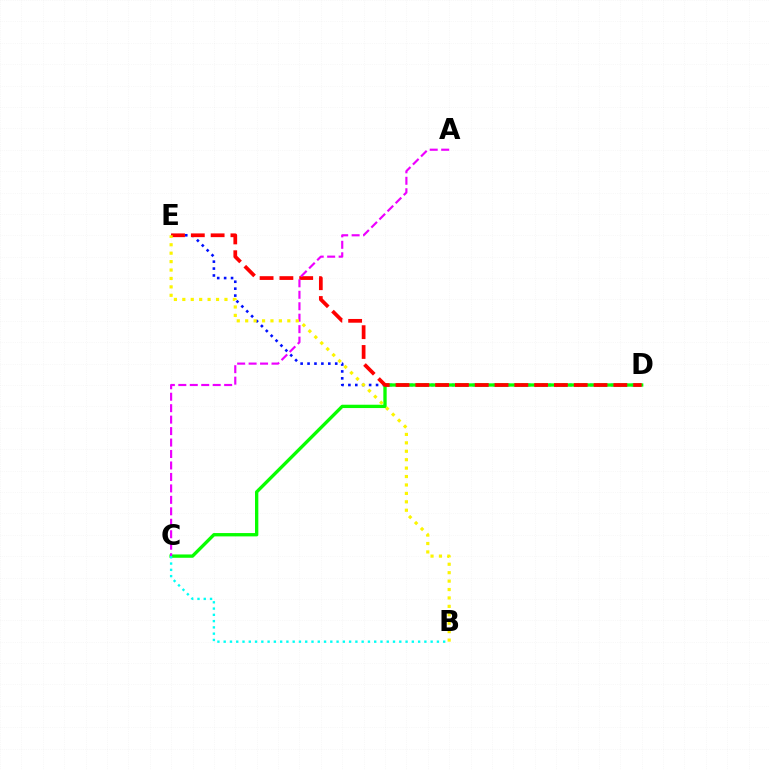{('D', 'E'): [{'color': '#0010ff', 'line_style': 'dotted', 'thickness': 1.88}, {'color': '#ff0000', 'line_style': 'dashed', 'thickness': 2.69}], ('C', 'D'): [{'color': '#08ff00', 'line_style': 'solid', 'thickness': 2.4}], ('A', 'C'): [{'color': '#ee00ff', 'line_style': 'dashed', 'thickness': 1.56}], ('B', 'C'): [{'color': '#00fff6', 'line_style': 'dotted', 'thickness': 1.7}], ('B', 'E'): [{'color': '#fcf500', 'line_style': 'dotted', 'thickness': 2.29}]}